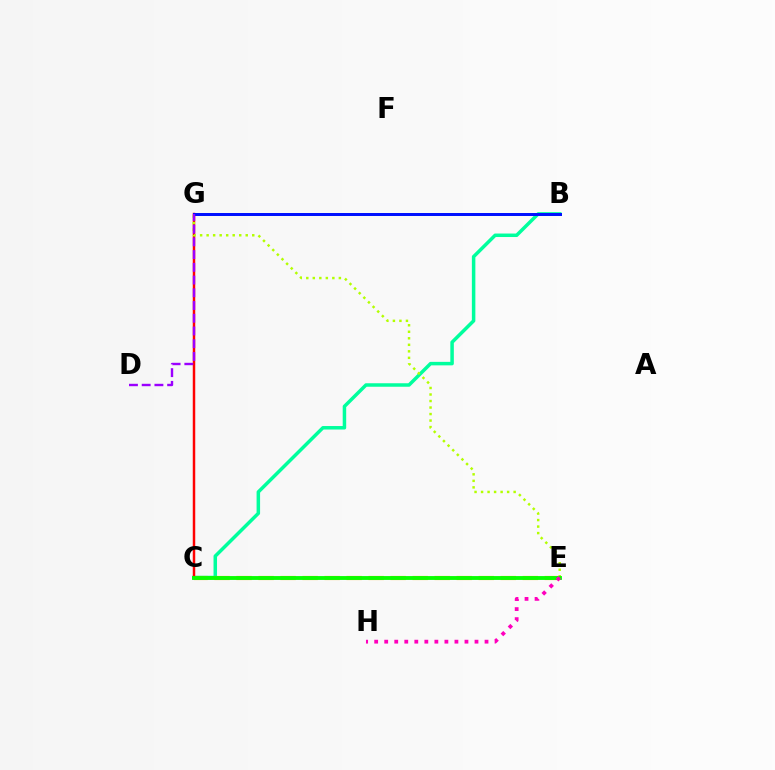{('B', 'C'): [{'color': '#00ff9d', 'line_style': 'solid', 'thickness': 2.52}], ('C', 'E'): [{'color': '#ffa500', 'line_style': 'dashed', 'thickness': 2.99}, {'color': '#08ff00', 'line_style': 'solid', 'thickness': 2.78}], ('C', 'G'): [{'color': '#ff0000', 'line_style': 'solid', 'thickness': 1.78}], ('E', 'G'): [{'color': '#b3ff00', 'line_style': 'dotted', 'thickness': 1.77}], ('B', 'G'): [{'color': '#00b5ff', 'line_style': 'dashed', 'thickness': 1.83}, {'color': '#0010ff', 'line_style': 'solid', 'thickness': 2.14}], ('E', 'H'): [{'color': '#ff00bd', 'line_style': 'dotted', 'thickness': 2.73}], ('D', 'G'): [{'color': '#9b00ff', 'line_style': 'dashed', 'thickness': 1.73}]}